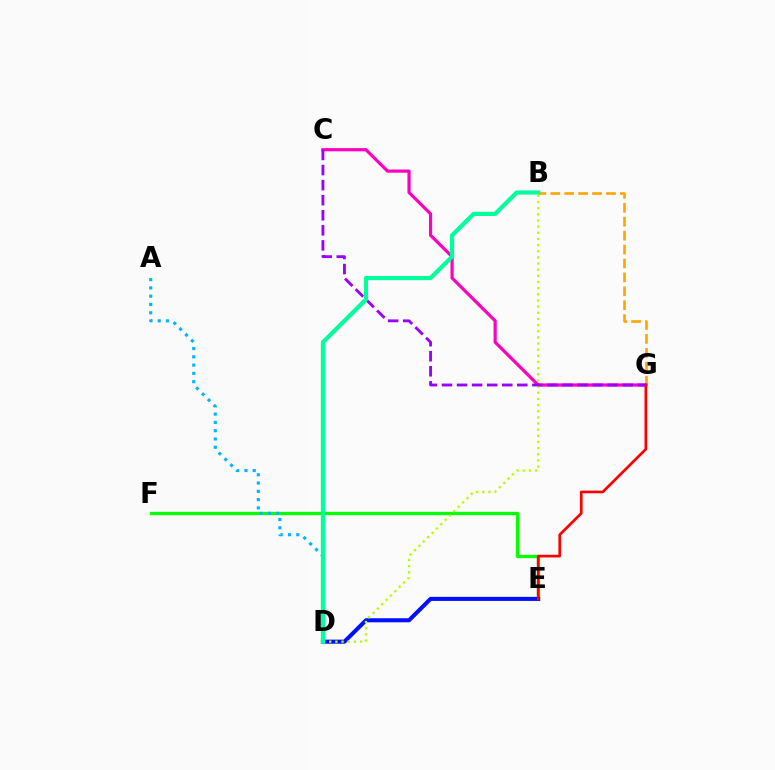{('E', 'F'): [{'color': '#08ff00', 'line_style': 'solid', 'thickness': 2.36}], ('B', 'G'): [{'color': '#ffa500', 'line_style': 'dashed', 'thickness': 1.89}], ('C', 'G'): [{'color': '#ff00bd', 'line_style': 'solid', 'thickness': 2.29}, {'color': '#9b00ff', 'line_style': 'dashed', 'thickness': 2.05}], ('D', 'E'): [{'color': '#0010ff', 'line_style': 'solid', 'thickness': 2.92}], ('E', 'G'): [{'color': '#ff0000', 'line_style': 'solid', 'thickness': 1.93}], ('B', 'D'): [{'color': '#b3ff00', 'line_style': 'dotted', 'thickness': 1.67}, {'color': '#00ff9d', 'line_style': 'solid', 'thickness': 3.0}], ('A', 'D'): [{'color': '#00b5ff', 'line_style': 'dotted', 'thickness': 2.25}]}